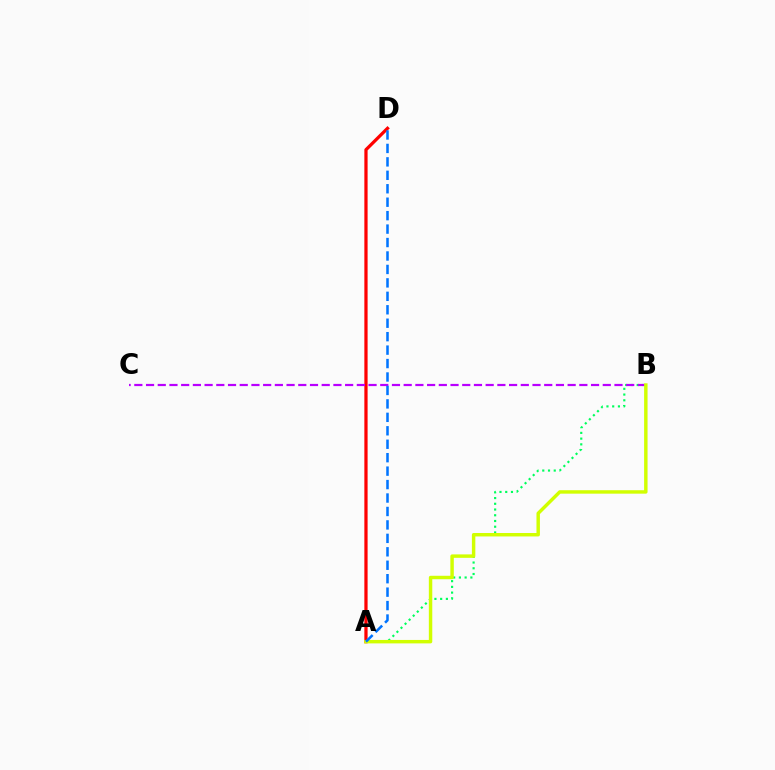{('A', 'D'): [{'color': '#ff0000', 'line_style': 'solid', 'thickness': 2.33}, {'color': '#0074ff', 'line_style': 'dashed', 'thickness': 1.83}], ('A', 'B'): [{'color': '#00ff5c', 'line_style': 'dotted', 'thickness': 1.56}, {'color': '#d1ff00', 'line_style': 'solid', 'thickness': 2.48}], ('B', 'C'): [{'color': '#b900ff', 'line_style': 'dashed', 'thickness': 1.59}]}